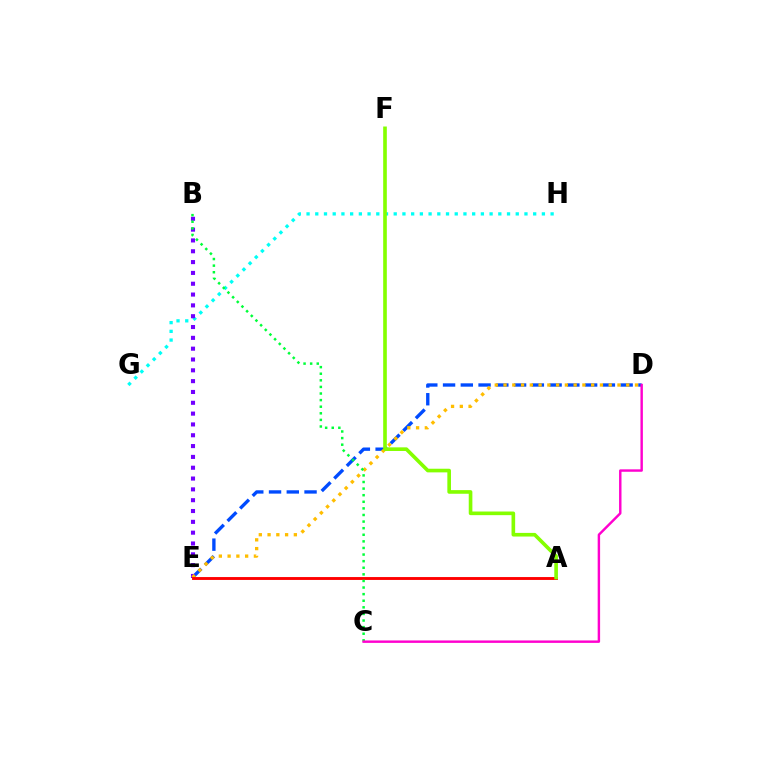{('G', 'H'): [{'color': '#00fff6', 'line_style': 'dotted', 'thickness': 2.37}], ('D', 'E'): [{'color': '#004bff', 'line_style': 'dashed', 'thickness': 2.41}, {'color': '#ffbd00', 'line_style': 'dotted', 'thickness': 2.38}], ('B', 'E'): [{'color': '#7200ff', 'line_style': 'dotted', 'thickness': 2.94}], ('A', 'E'): [{'color': '#ff0000', 'line_style': 'solid', 'thickness': 2.08}], ('A', 'F'): [{'color': '#84ff00', 'line_style': 'solid', 'thickness': 2.62}], ('B', 'C'): [{'color': '#00ff39', 'line_style': 'dotted', 'thickness': 1.79}], ('C', 'D'): [{'color': '#ff00cf', 'line_style': 'solid', 'thickness': 1.75}]}